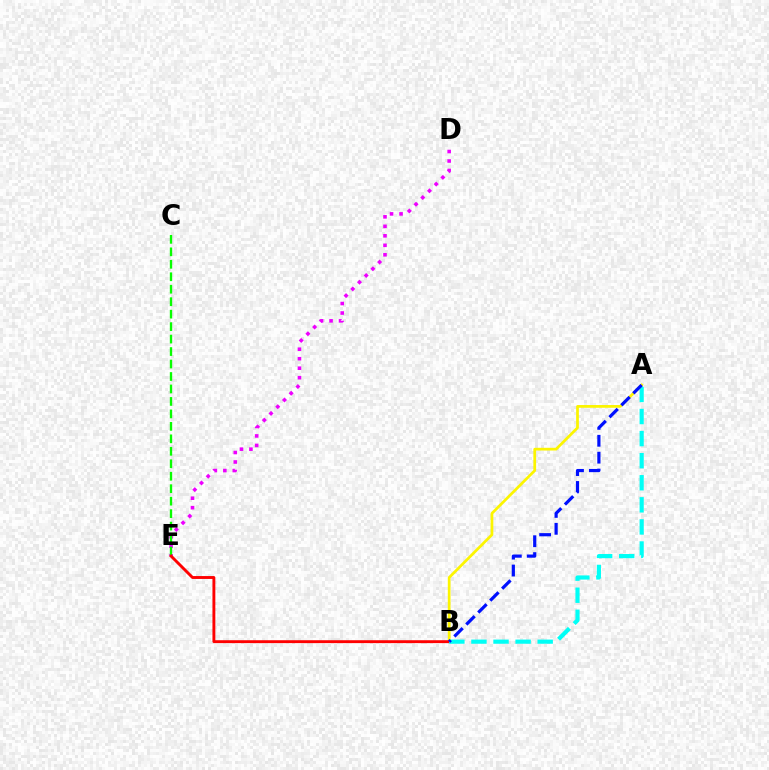{('D', 'E'): [{'color': '#ee00ff', 'line_style': 'dotted', 'thickness': 2.58}], ('C', 'E'): [{'color': '#08ff00', 'line_style': 'dashed', 'thickness': 1.69}], ('A', 'B'): [{'color': '#fcf500', 'line_style': 'solid', 'thickness': 1.97}, {'color': '#00fff6', 'line_style': 'dashed', 'thickness': 3.0}, {'color': '#0010ff', 'line_style': 'dashed', 'thickness': 2.3}], ('B', 'E'): [{'color': '#ff0000', 'line_style': 'solid', 'thickness': 2.08}]}